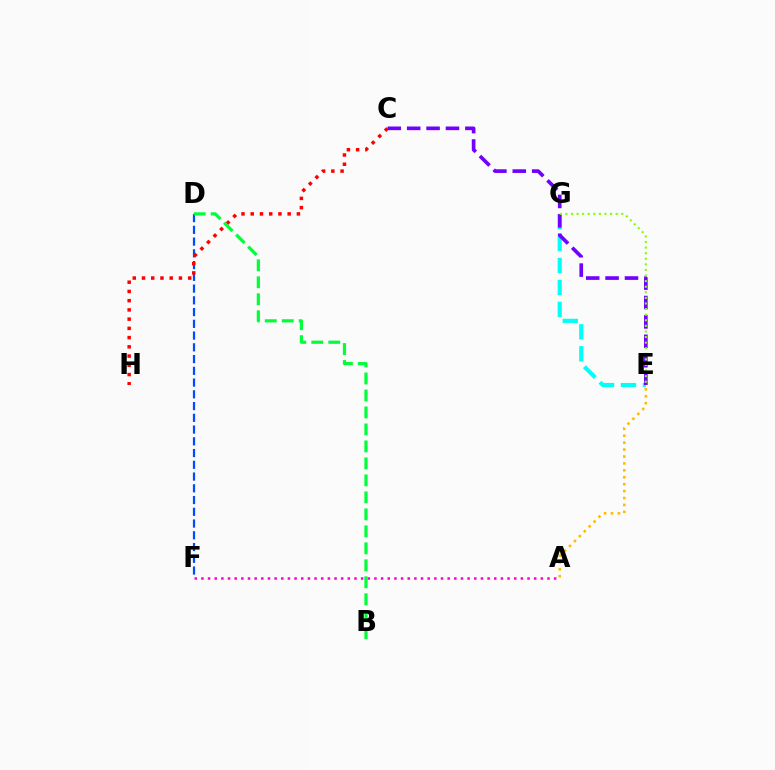{('E', 'G'): [{'color': '#00fff6', 'line_style': 'dashed', 'thickness': 2.98}, {'color': '#84ff00', 'line_style': 'dotted', 'thickness': 1.52}], ('D', 'F'): [{'color': '#004bff', 'line_style': 'dashed', 'thickness': 1.6}], ('A', 'E'): [{'color': '#ffbd00', 'line_style': 'dotted', 'thickness': 1.88}], ('C', 'H'): [{'color': '#ff0000', 'line_style': 'dotted', 'thickness': 2.51}], ('C', 'E'): [{'color': '#7200ff', 'line_style': 'dashed', 'thickness': 2.64}], ('A', 'F'): [{'color': '#ff00cf', 'line_style': 'dotted', 'thickness': 1.81}], ('B', 'D'): [{'color': '#00ff39', 'line_style': 'dashed', 'thickness': 2.31}]}